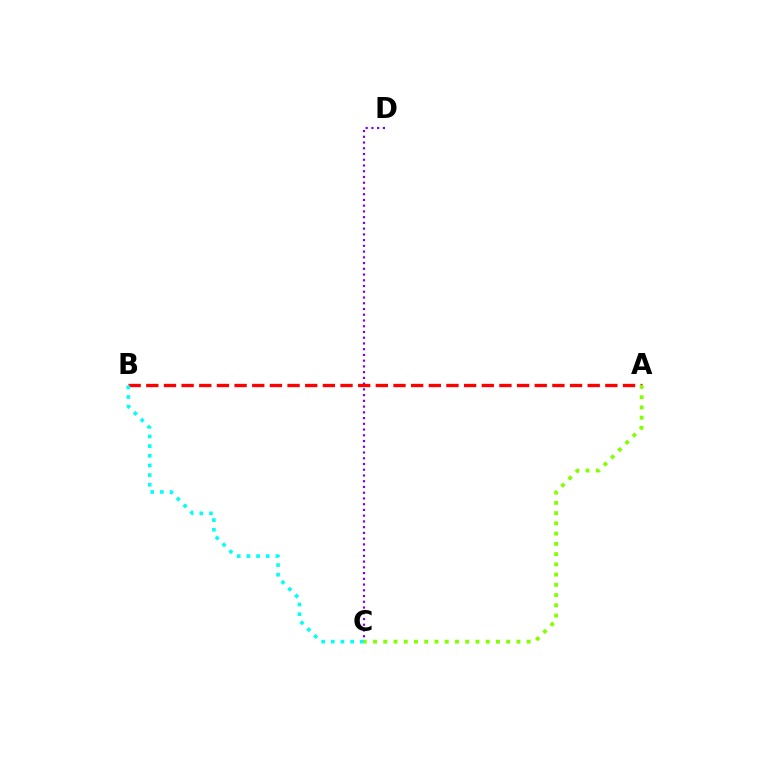{('C', 'D'): [{'color': '#7200ff', 'line_style': 'dotted', 'thickness': 1.56}], ('A', 'B'): [{'color': '#ff0000', 'line_style': 'dashed', 'thickness': 2.4}], ('B', 'C'): [{'color': '#00fff6', 'line_style': 'dotted', 'thickness': 2.63}], ('A', 'C'): [{'color': '#84ff00', 'line_style': 'dotted', 'thickness': 2.78}]}